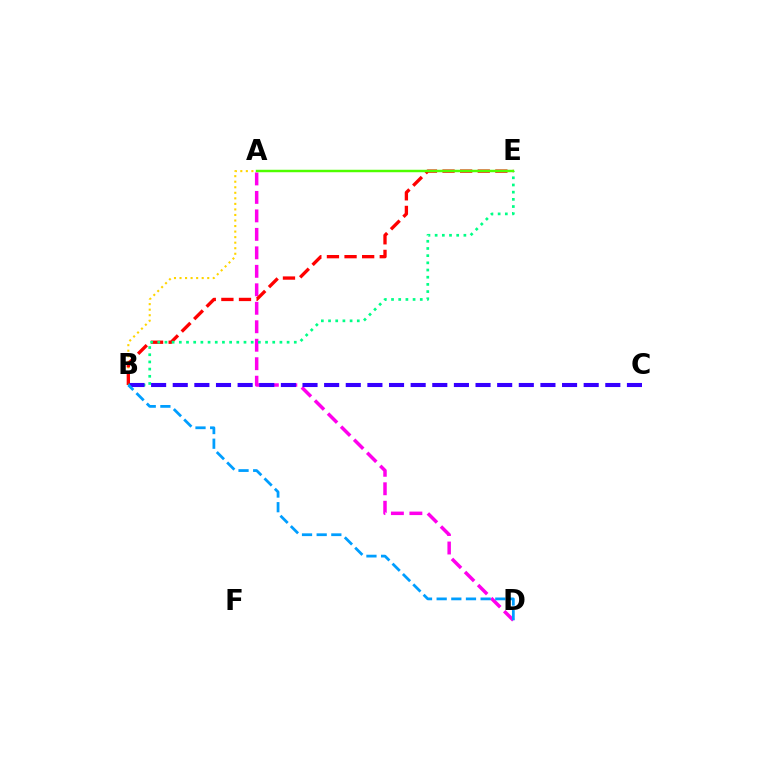{('A', 'D'): [{'color': '#ff00ed', 'line_style': 'dashed', 'thickness': 2.51}], ('A', 'B'): [{'color': '#ffd500', 'line_style': 'dotted', 'thickness': 1.51}], ('B', 'E'): [{'color': '#ff0000', 'line_style': 'dashed', 'thickness': 2.39}, {'color': '#00ff86', 'line_style': 'dotted', 'thickness': 1.95}], ('B', 'C'): [{'color': '#3700ff', 'line_style': 'dashed', 'thickness': 2.94}], ('B', 'D'): [{'color': '#009eff', 'line_style': 'dashed', 'thickness': 1.99}], ('A', 'E'): [{'color': '#4fff00', 'line_style': 'solid', 'thickness': 1.77}]}